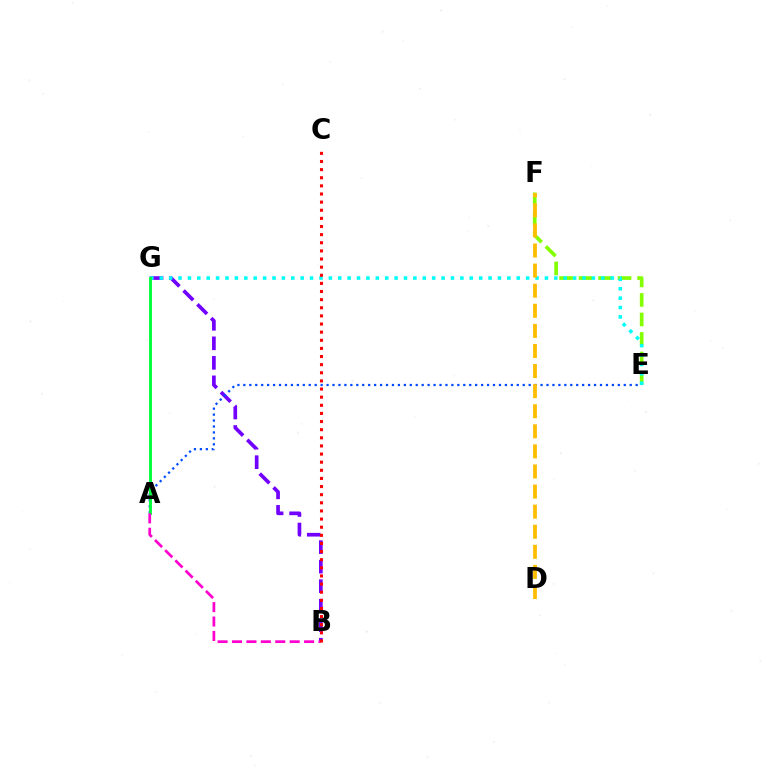{('E', 'F'): [{'color': '#84ff00', 'line_style': 'dashed', 'thickness': 2.65}], ('B', 'G'): [{'color': '#7200ff', 'line_style': 'dashed', 'thickness': 2.65}], ('A', 'E'): [{'color': '#004bff', 'line_style': 'dotted', 'thickness': 1.61}], ('E', 'G'): [{'color': '#00fff6', 'line_style': 'dotted', 'thickness': 2.55}], ('A', 'G'): [{'color': '#00ff39', 'line_style': 'solid', 'thickness': 2.08}], ('A', 'B'): [{'color': '#ff00cf', 'line_style': 'dashed', 'thickness': 1.96}], ('D', 'F'): [{'color': '#ffbd00', 'line_style': 'dashed', 'thickness': 2.73}], ('B', 'C'): [{'color': '#ff0000', 'line_style': 'dotted', 'thickness': 2.21}]}